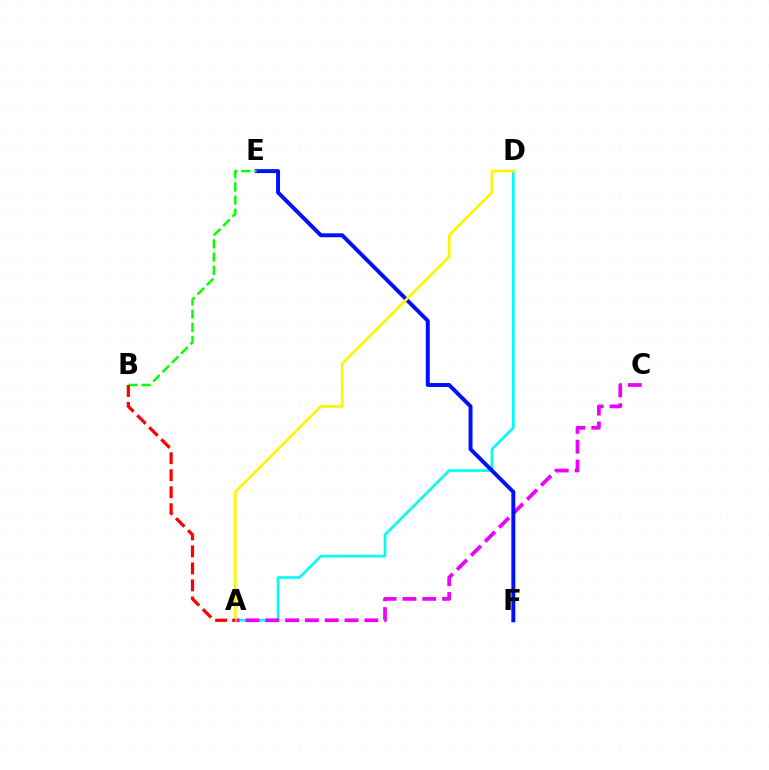{('A', 'D'): [{'color': '#00fff6', 'line_style': 'solid', 'thickness': 1.93}, {'color': '#fcf500', 'line_style': 'solid', 'thickness': 1.92}], ('A', 'C'): [{'color': '#ee00ff', 'line_style': 'dashed', 'thickness': 2.69}], ('E', 'F'): [{'color': '#0010ff', 'line_style': 'solid', 'thickness': 2.84}], ('B', 'E'): [{'color': '#08ff00', 'line_style': 'dashed', 'thickness': 1.79}], ('A', 'B'): [{'color': '#ff0000', 'line_style': 'dashed', 'thickness': 2.31}]}